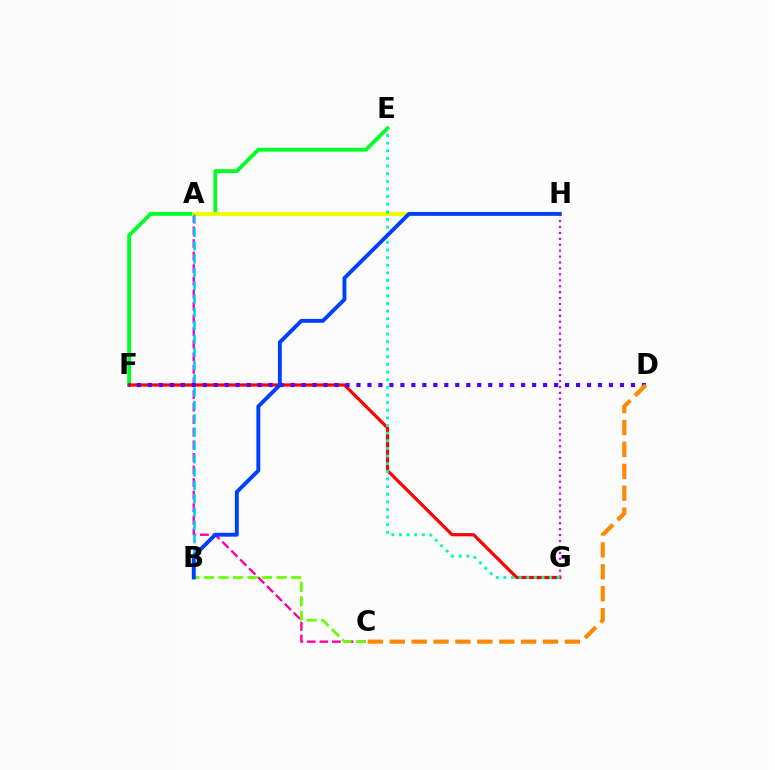{('E', 'F'): [{'color': '#00ff27', 'line_style': 'solid', 'thickness': 2.76}], ('F', 'G'): [{'color': '#ff0000', 'line_style': 'solid', 'thickness': 2.31}], ('A', 'C'): [{'color': '#ff00a0', 'line_style': 'dashed', 'thickness': 1.71}], ('A', 'H'): [{'color': '#eeff00', 'line_style': 'solid', 'thickness': 2.9}], ('A', 'B'): [{'color': '#00c7ff', 'line_style': 'dashed', 'thickness': 1.81}], ('G', 'H'): [{'color': '#d600ff', 'line_style': 'dotted', 'thickness': 1.61}], ('D', 'F'): [{'color': '#4f00ff', 'line_style': 'dotted', 'thickness': 2.98}], ('B', 'C'): [{'color': '#66ff00', 'line_style': 'dashed', 'thickness': 1.98}], ('E', 'G'): [{'color': '#00ffaf', 'line_style': 'dotted', 'thickness': 2.07}], ('B', 'H'): [{'color': '#003fff', 'line_style': 'solid', 'thickness': 2.8}], ('C', 'D'): [{'color': '#ff8800', 'line_style': 'dashed', 'thickness': 2.98}]}